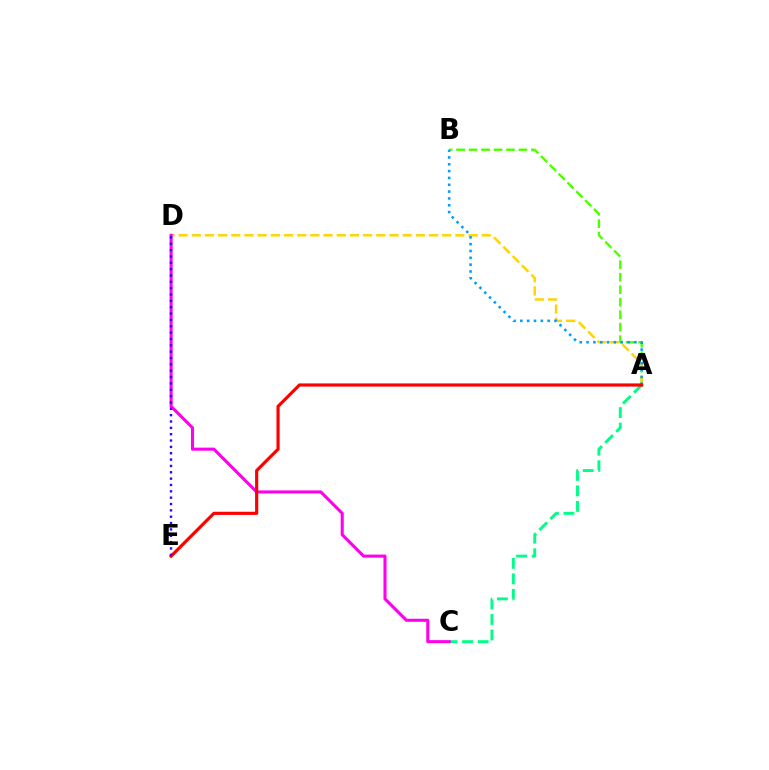{('A', 'B'): [{'color': '#4fff00', 'line_style': 'dashed', 'thickness': 1.7}, {'color': '#009eff', 'line_style': 'dotted', 'thickness': 1.85}], ('A', 'D'): [{'color': '#ffd500', 'line_style': 'dashed', 'thickness': 1.79}], ('A', 'C'): [{'color': '#00ff86', 'line_style': 'dashed', 'thickness': 2.11}], ('C', 'D'): [{'color': '#ff00ed', 'line_style': 'solid', 'thickness': 2.21}], ('A', 'E'): [{'color': '#ff0000', 'line_style': 'solid', 'thickness': 2.28}], ('D', 'E'): [{'color': '#3700ff', 'line_style': 'dotted', 'thickness': 1.72}]}